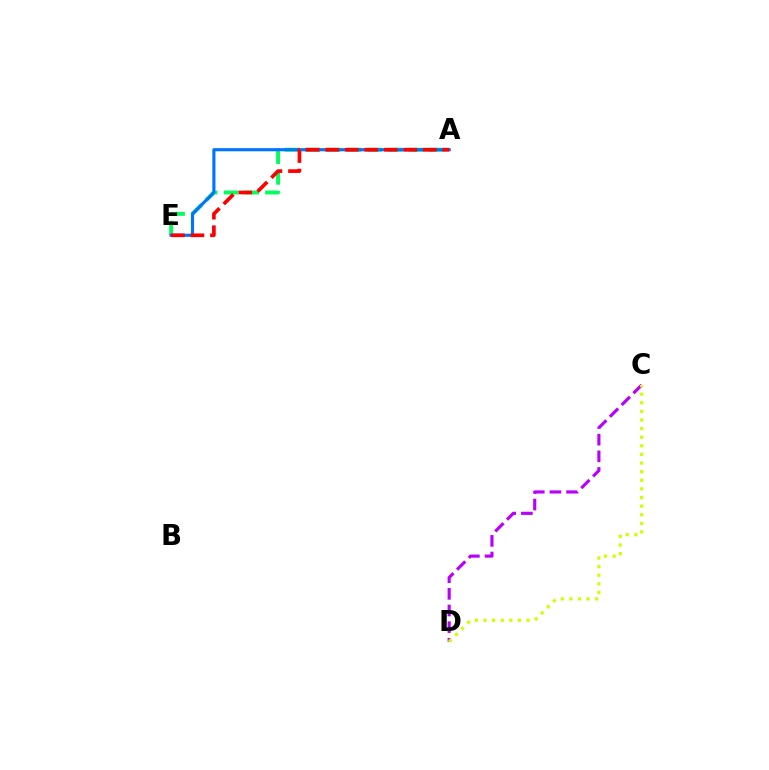{('A', 'E'): [{'color': '#00ff5c', 'line_style': 'dashed', 'thickness': 2.81}, {'color': '#0074ff', 'line_style': 'solid', 'thickness': 2.25}, {'color': '#ff0000', 'line_style': 'dashed', 'thickness': 2.65}], ('C', 'D'): [{'color': '#b900ff', 'line_style': 'dashed', 'thickness': 2.26}, {'color': '#d1ff00', 'line_style': 'dotted', 'thickness': 2.34}]}